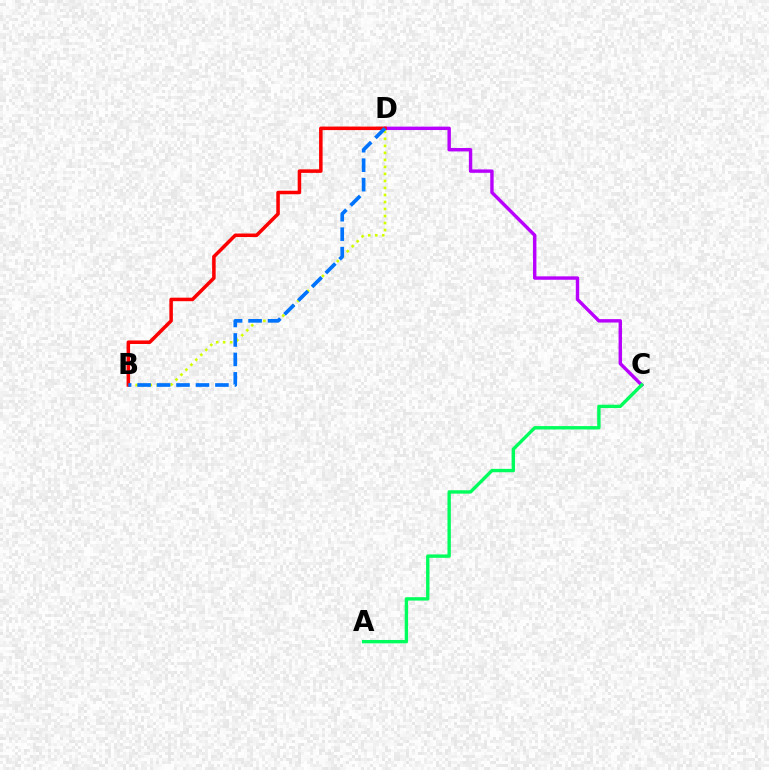{('C', 'D'): [{'color': '#b900ff', 'line_style': 'solid', 'thickness': 2.45}], ('A', 'C'): [{'color': '#00ff5c', 'line_style': 'solid', 'thickness': 2.43}], ('B', 'D'): [{'color': '#d1ff00', 'line_style': 'dotted', 'thickness': 1.91}, {'color': '#ff0000', 'line_style': 'solid', 'thickness': 2.54}, {'color': '#0074ff', 'line_style': 'dashed', 'thickness': 2.64}]}